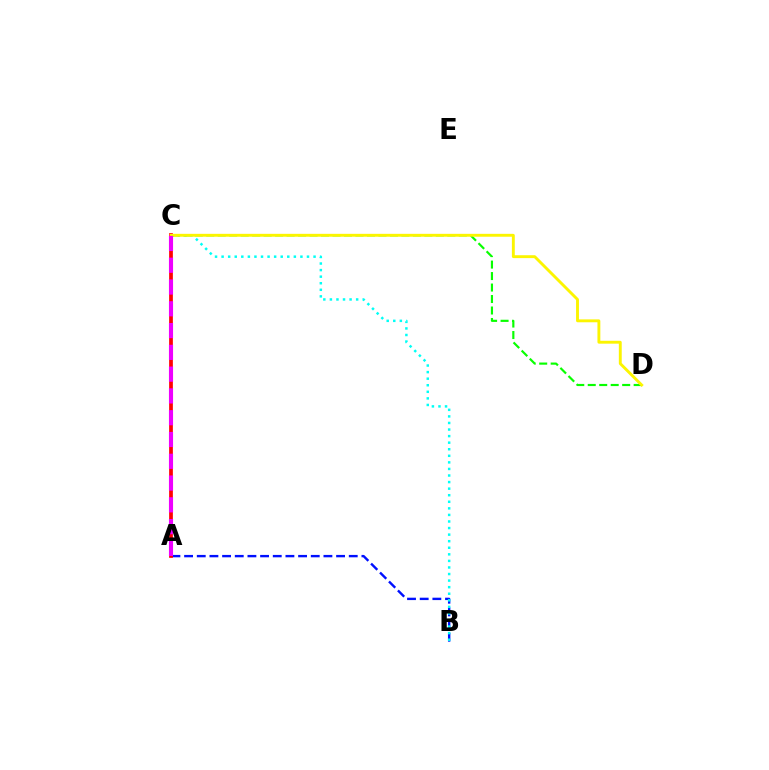{('A', 'B'): [{'color': '#0010ff', 'line_style': 'dashed', 'thickness': 1.72}], ('B', 'C'): [{'color': '#00fff6', 'line_style': 'dotted', 'thickness': 1.78}], ('C', 'D'): [{'color': '#08ff00', 'line_style': 'dashed', 'thickness': 1.56}, {'color': '#fcf500', 'line_style': 'solid', 'thickness': 2.08}], ('A', 'C'): [{'color': '#ff0000', 'line_style': 'solid', 'thickness': 2.68}, {'color': '#ee00ff', 'line_style': 'dashed', 'thickness': 2.96}]}